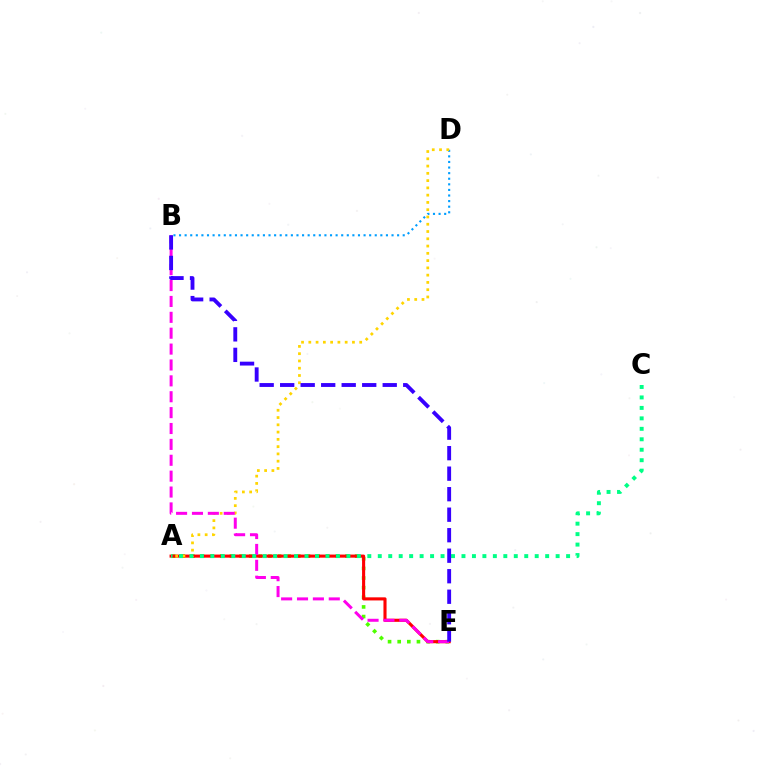{('B', 'D'): [{'color': '#009eff', 'line_style': 'dotted', 'thickness': 1.52}], ('A', 'E'): [{'color': '#4fff00', 'line_style': 'dotted', 'thickness': 2.62}, {'color': '#ff0000', 'line_style': 'solid', 'thickness': 2.23}], ('A', 'D'): [{'color': '#ffd500', 'line_style': 'dotted', 'thickness': 1.98}], ('B', 'E'): [{'color': '#ff00ed', 'line_style': 'dashed', 'thickness': 2.16}, {'color': '#3700ff', 'line_style': 'dashed', 'thickness': 2.79}], ('A', 'C'): [{'color': '#00ff86', 'line_style': 'dotted', 'thickness': 2.84}]}